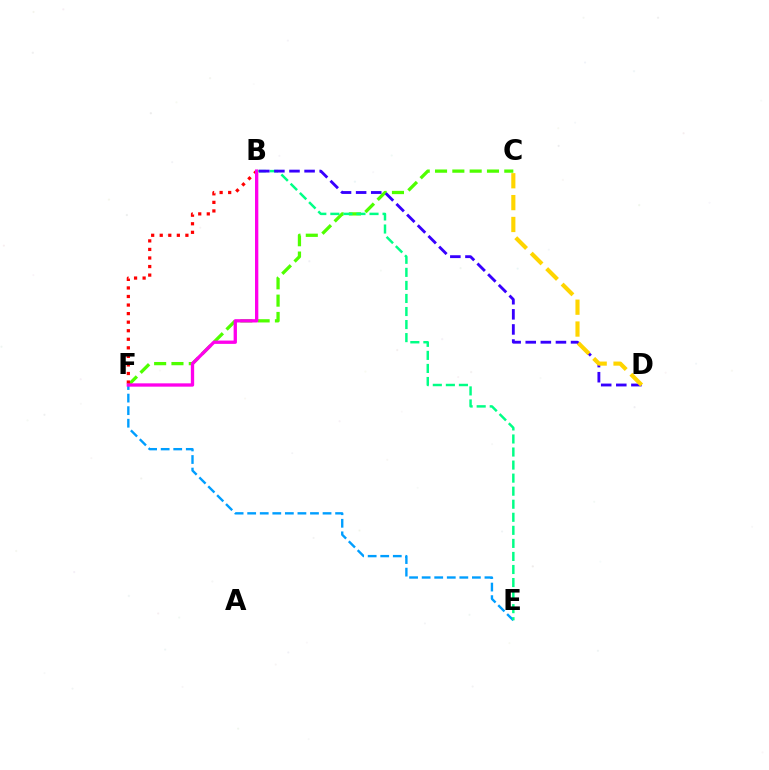{('C', 'F'): [{'color': '#4fff00', 'line_style': 'dashed', 'thickness': 2.35}], ('E', 'F'): [{'color': '#009eff', 'line_style': 'dashed', 'thickness': 1.71}], ('B', 'F'): [{'color': '#ff0000', 'line_style': 'dotted', 'thickness': 2.32}, {'color': '#ff00ed', 'line_style': 'solid', 'thickness': 2.39}], ('B', 'E'): [{'color': '#00ff86', 'line_style': 'dashed', 'thickness': 1.77}], ('B', 'D'): [{'color': '#3700ff', 'line_style': 'dashed', 'thickness': 2.05}], ('C', 'D'): [{'color': '#ffd500', 'line_style': 'dashed', 'thickness': 2.97}]}